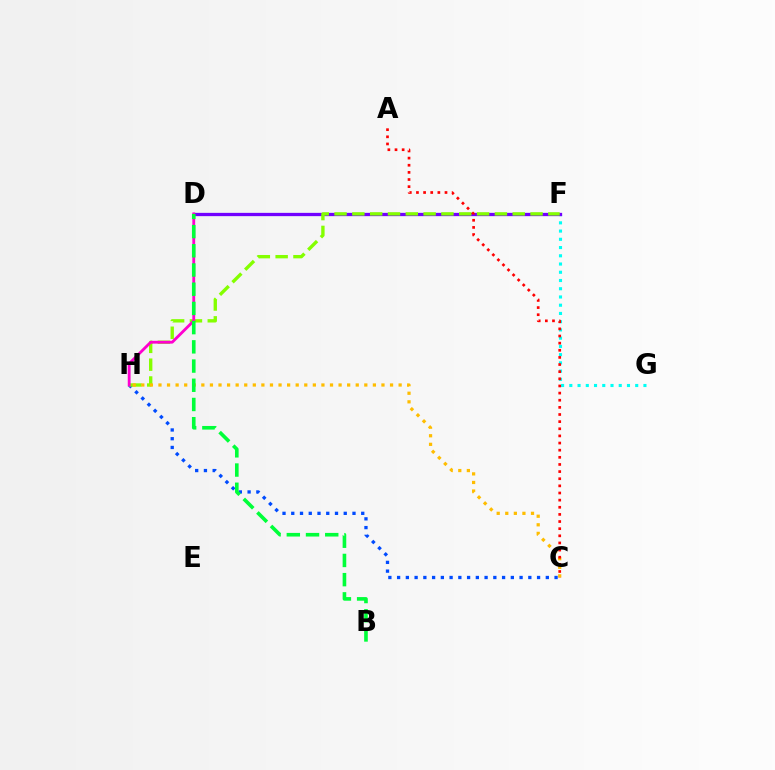{('C', 'H'): [{'color': '#004bff', 'line_style': 'dotted', 'thickness': 2.38}, {'color': '#ffbd00', 'line_style': 'dotted', 'thickness': 2.33}], ('F', 'G'): [{'color': '#00fff6', 'line_style': 'dotted', 'thickness': 2.24}], ('D', 'F'): [{'color': '#7200ff', 'line_style': 'solid', 'thickness': 2.36}], ('F', 'H'): [{'color': '#84ff00', 'line_style': 'dashed', 'thickness': 2.42}], ('D', 'H'): [{'color': '#ff00cf', 'line_style': 'solid', 'thickness': 2.03}], ('A', 'C'): [{'color': '#ff0000', 'line_style': 'dotted', 'thickness': 1.94}], ('B', 'D'): [{'color': '#00ff39', 'line_style': 'dashed', 'thickness': 2.61}]}